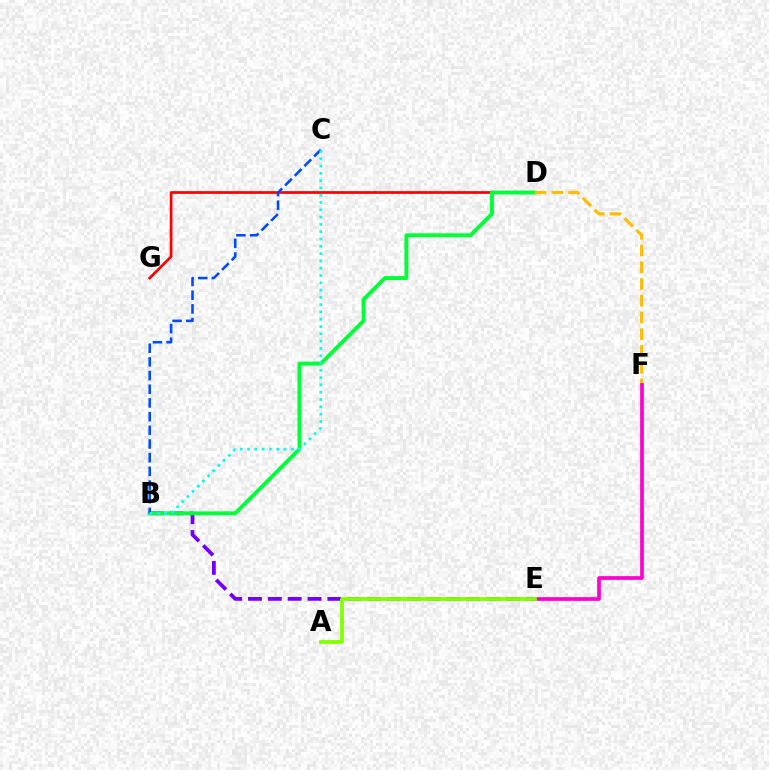{('B', 'E'): [{'color': '#7200ff', 'line_style': 'dashed', 'thickness': 2.7}], ('D', 'G'): [{'color': '#ff0000', 'line_style': 'solid', 'thickness': 1.96}], ('B', 'D'): [{'color': '#00ff39', 'line_style': 'solid', 'thickness': 2.83}], ('D', 'F'): [{'color': '#ffbd00', 'line_style': 'dashed', 'thickness': 2.28}], ('E', 'F'): [{'color': '#ff00cf', 'line_style': 'solid', 'thickness': 2.67}], ('B', 'C'): [{'color': '#004bff', 'line_style': 'dashed', 'thickness': 1.86}, {'color': '#00fff6', 'line_style': 'dotted', 'thickness': 1.98}], ('A', 'E'): [{'color': '#84ff00', 'line_style': 'solid', 'thickness': 2.72}]}